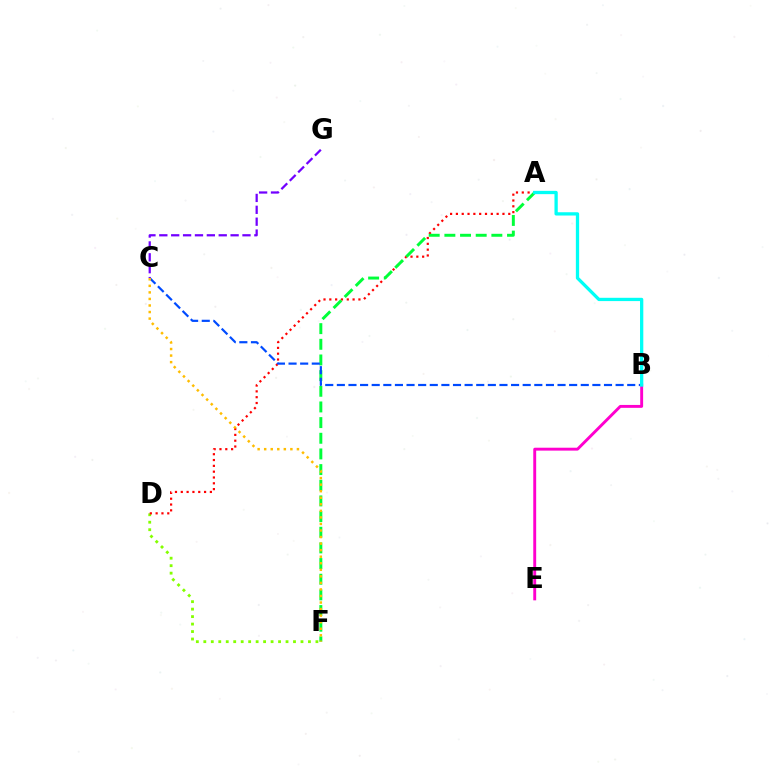{('D', 'F'): [{'color': '#84ff00', 'line_style': 'dotted', 'thickness': 2.03}], ('A', 'D'): [{'color': '#ff0000', 'line_style': 'dotted', 'thickness': 1.58}], ('B', 'E'): [{'color': '#ff00cf', 'line_style': 'solid', 'thickness': 2.09}], ('A', 'F'): [{'color': '#00ff39', 'line_style': 'dashed', 'thickness': 2.13}], ('B', 'C'): [{'color': '#004bff', 'line_style': 'dashed', 'thickness': 1.58}], ('C', 'G'): [{'color': '#7200ff', 'line_style': 'dashed', 'thickness': 1.61}], ('C', 'F'): [{'color': '#ffbd00', 'line_style': 'dotted', 'thickness': 1.78}], ('A', 'B'): [{'color': '#00fff6', 'line_style': 'solid', 'thickness': 2.37}]}